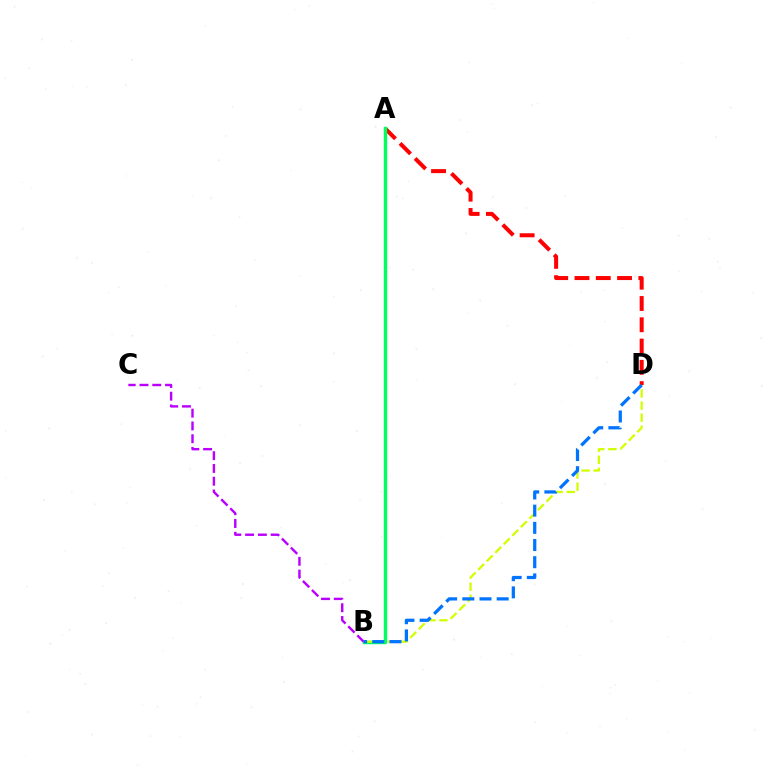{('A', 'D'): [{'color': '#ff0000', 'line_style': 'dashed', 'thickness': 2.89}], ('A', 'B'): [{'color': '#00ff5c', 'line_style': 'solid', 'thickness': 2.46}], ('B', 'D'): [{'color': '#d1ff00', 'line_style': 'dashed', 'thickness': 1.64}, {'color': '#0074ff', 'line_style': 'dashed', 'thickness': 2.33}], ('B', 'C'): [{'color': '#b900ff', 'line_style': 'dashed', 'thickness': 1.74}]}